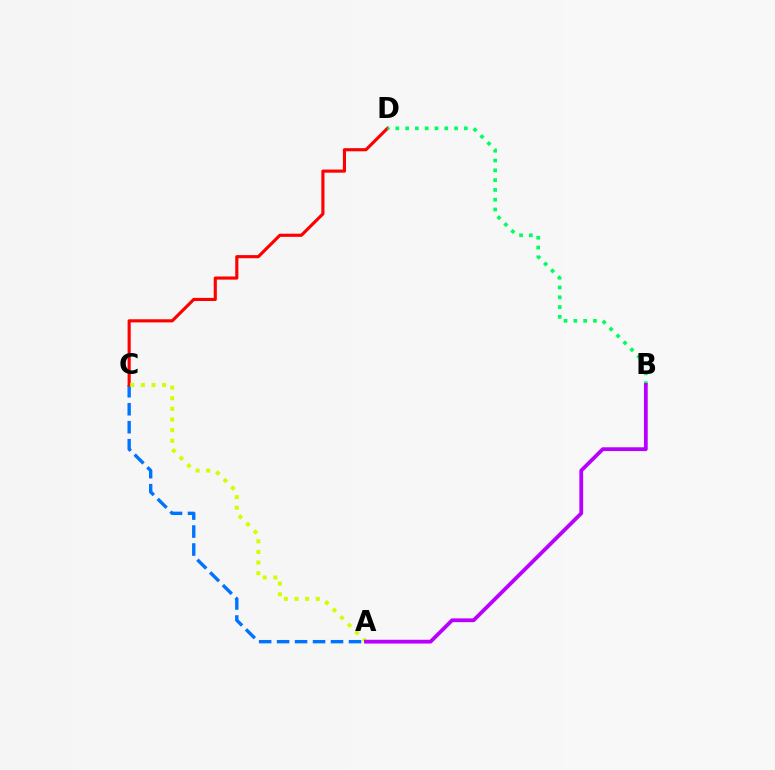{('A', 'C'): [{'color': '#0074ff', 'line_style': 'dashed', 'thickness': 2.44}, {'color': '#d1ff00', 'line_style': 'dotted', 'thickness': 2.89}], ('C', 'D'): [{'color': '#ff0000', 'line_style': 'solid', 'thickness': 2.25}], ('B', 'D'): [{'color': '#00ff5c', 'line_style': 'dotted', 'thickness': 2.66}], ('A', 'B'): [{'color': '#b900ff', 'line_style': 'solid', 'thickness': 2.73}]}